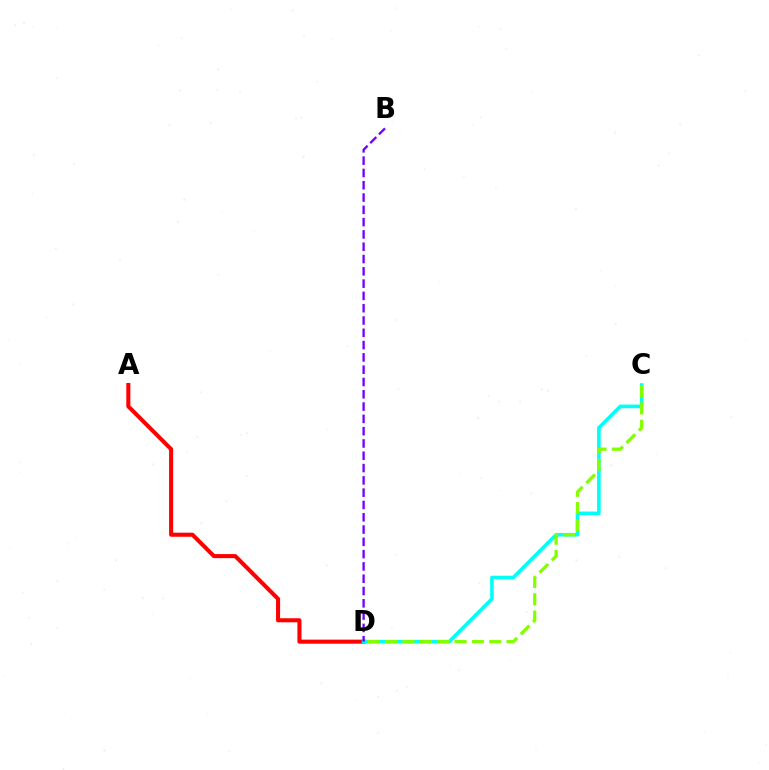{('A', 'D'): [{'color': '#ff0000', 'line_style': 'solid', 'thickness': 2.93}], ('C', 'D'): [{'color': '#00fff6', 'line_style': 'solid', 'thickness': 2.6}, {'color': '#84ff00', 'line_style': 'dashed', 'thickness': 2.36}], ('B', 'D'): [{'color': '#7200ff', 'line_style': 'dashed', 'thickness': 1.67}]}